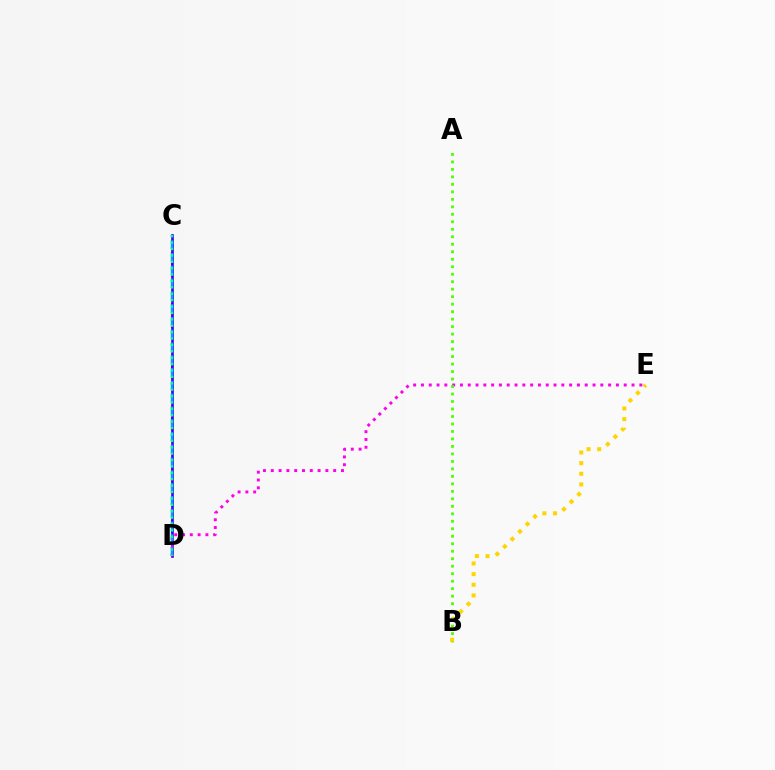{('C', 'D'): [{'color': '#ff0000', 'line_style': 'dotted', 'thickness': 1.55}, {'color': '#3700ff', 'line_style': 'solid', 'thickness': 1.91}, {'color': '#009eff', 'line_style': 'dashed', 'thickness': 1.74}, {'color': '#00ff86', 'line_style': 'dotted', 'thickness': 1.74}], ('D', 'E'): [{'color': '#ff00ed', 'line_style': 'dotted', 'thickness': 2.12}], ('A', 'B'): [{'color': '#4fff00', 'line_style': 'dotted', 'thickness': 2.03}], ('B', 'E'): [{'color': '#ffd500', 'line_style': 'dotted', 'thickness': 2.89}]}